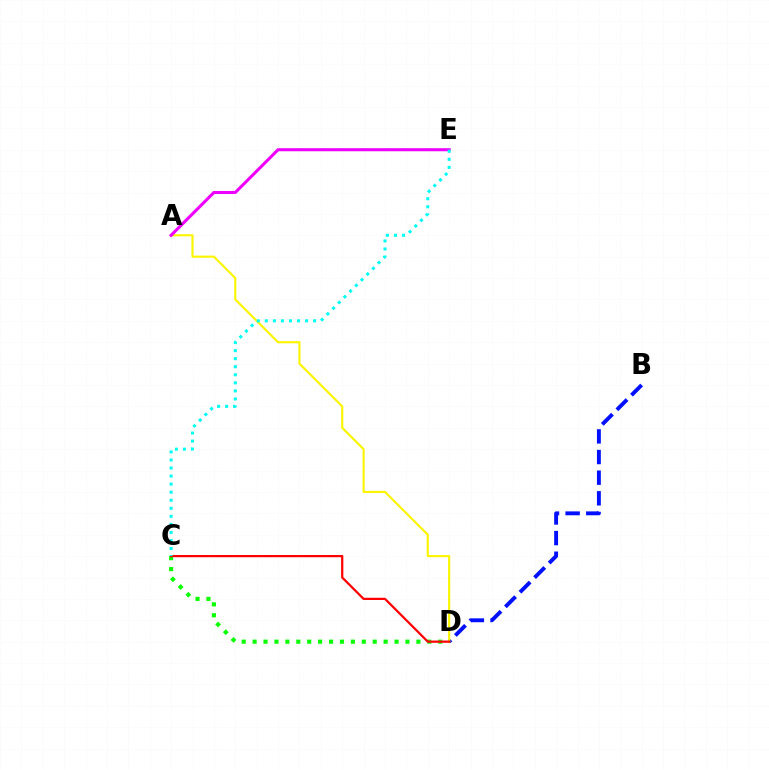{('B', 'D'): [{'color': '#0010ff', 'line_style': 'dashed', 'thickness': 2.8}], ('A', 'D'): [{'color': '#fcf500', 'line_style': 'solid', 'thickness': 1.55}], ('C', 'D'): [{'color': '#08ff00', 'line_style': 'dotted', 'thickness': 2.97}, {'color': '#ff0000', 'line_style': 'solid', 'thickness': 1.61}], ('A', 'E'): [{'color': '#ee00ff', 'line_style': 'solid', 'thickness': 2.21}], ('C', 'E'): [{'color': '#00fff6', 'line_style': 'dotted', 'thickness': 2.19}]}